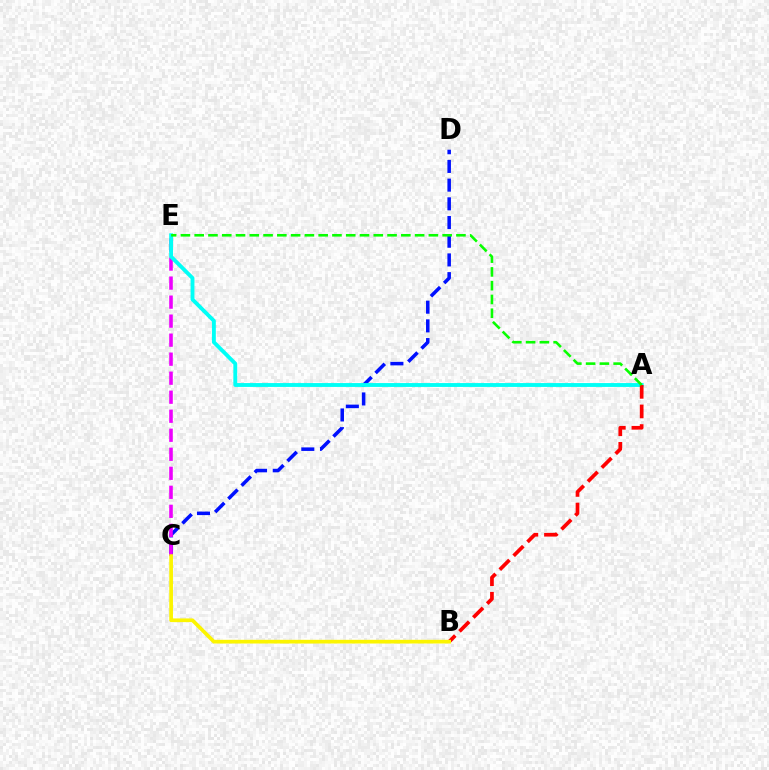{('C', 'D'): [{'color': '#0010ff', 'line_style': 'dashed', 'thickness': 2.54}], ('C', 'E'): [{'color': '#ee00ff', 'line_style': 'dashed', 'thickness': 2.58}], ('A', 'E'): [{'color': '#00fff6', 'line_style': 'solid', 'thickness': 2.78}, {'color': '#08ff00', 'line_style': 'dashed', 'thickness': 1.87}], ('A', 'B'): [{'color': '#ff0000', 'line_style': 'dashed', 'thickness': 2.66}], ('B', 'C'): [{'color': '#fcf500', 'line_style': 'solid', 'thickness': 2.67}]}